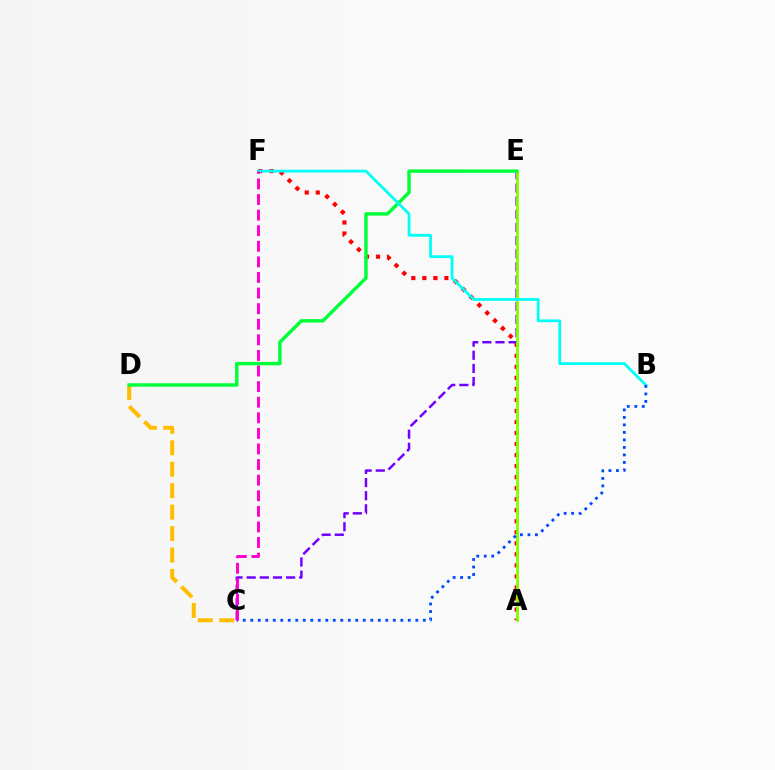{('C', 'D'): [{'color': '#ffbd00', 'line_style': 'dashed', 'thickness': 2.91}], ('A', 'F'): [{'color': '#ff0000', 'line_style': 'dotted', 'thickness': 3.0}], ('C', 'E'): [{'color': '#7200ff', 'line_style': 'dashed', 'thickness': 1.79}], ('A', 'E'): [{'color': '#84ff00', 'line_style': 'solid', 'thickness': 2.03}], ('D', 'E'): [{'color': '#00ff39', 'line_style': 'solid', 'thickness': 2.47}], ('B', 'F'): [{'color': '#00fff6', 'line_style': 'solid', 'thickness': 2.0}], ('B', 'C'): [{'color': '#004bff', 'line_style': 'dotted', 'thickness': 2.04}], ('C', 'F'): [{'color': '#ff00cf', 'line_style': 'dashed', 'thickness': 2.12}]}